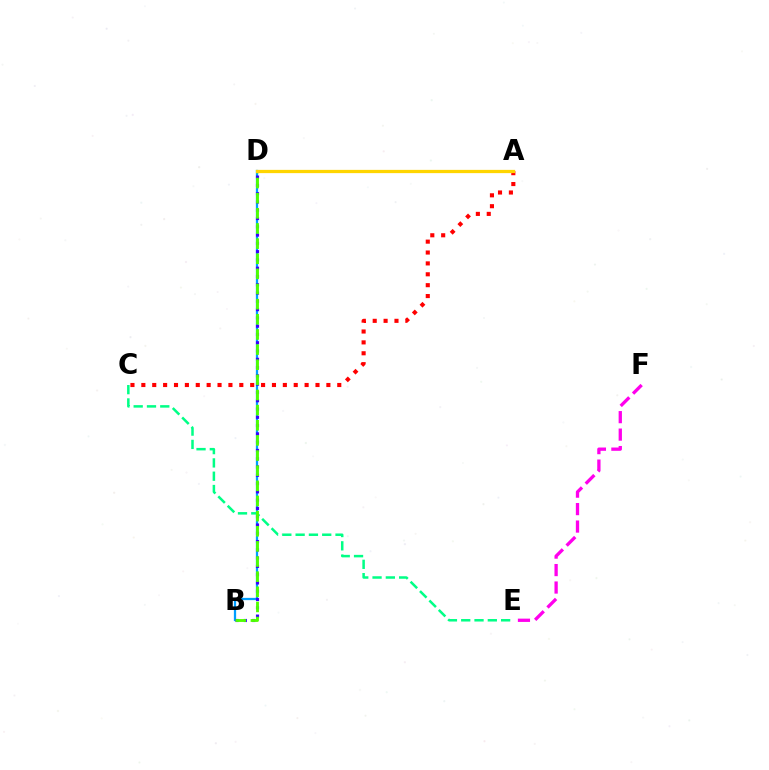{('E', 'F'): [{'color': '#ff00ed', 'line_style': 'dashed', 'thickness': 2.37}], ('B', 'D'): [{'color': '#009eff', 'line_style': 'solid', 'thickness': 1.63}, {'color': '#3700ff', 'line_style': 'dotted', 'thickness': 2.25}, {'color': '#4fff00', 'line_style': 'dashed', 'thickness': 2.06}], ('C', 'E'): [{'color': '#00ff86', 'line_style': 'dashed', 'thickness': 1.81}], ('A', 'C'): [{'color': '#ff0000', 'line_style': 'dotted', 'thickness': 2.96}], ('A', 'D'): [{'color': '#ffd500', 'line_style': 'solid', 'thickness': 2.34}]}